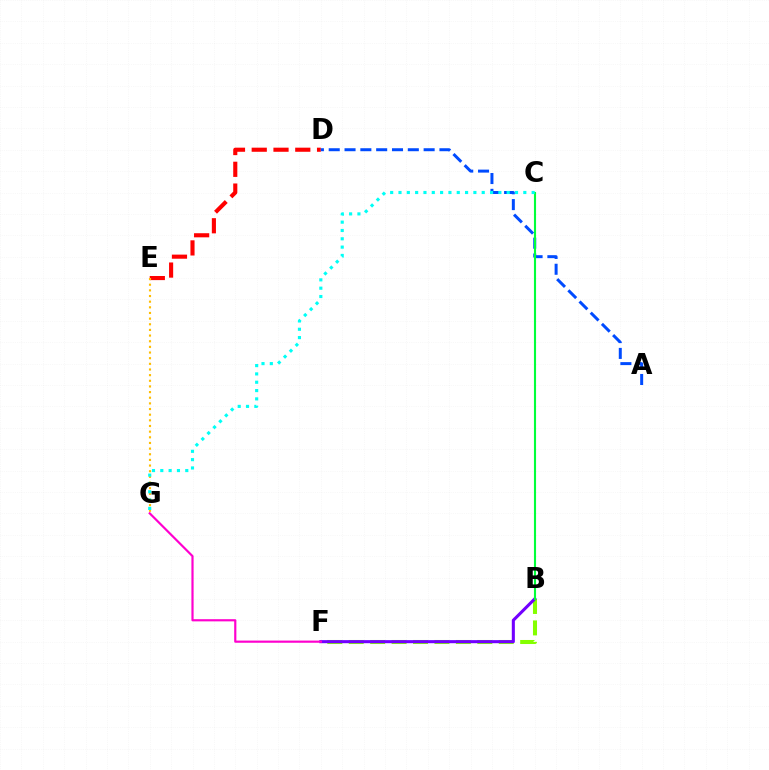{('D', 'E'): [{'color': '#ff0000', 'line_style': 'dashed', 'thickness': 2.96}], ('B', 'F'): [{'color': '#84ff00', 'line_style': 'dashed', 'thickness': 2.91}, {'color': '#7200ff', 'line_style': 'solid', 'thickness': 2.21}], ('A', 'D'): [{'color': '#004bff', 'line_style': 'dashed', 'thickness': 2.15}], ('F', 'G'): [{'color': '#ff00cf', 'line_style': 'solid', 'thickness': 1.57}], ('B', 'C'): [{'color': '#00ff39', 'line_style': 'solid', 'thickness': 1.52}], ('E', 'G'): [{'color': '#ffbd00', 'line_style': 'dotted', 'thickness': 1.54}], ('C', 'G'): [{'color': '#00fff6', 'line_style': 'dotted', 'thickness': 2.26}]}